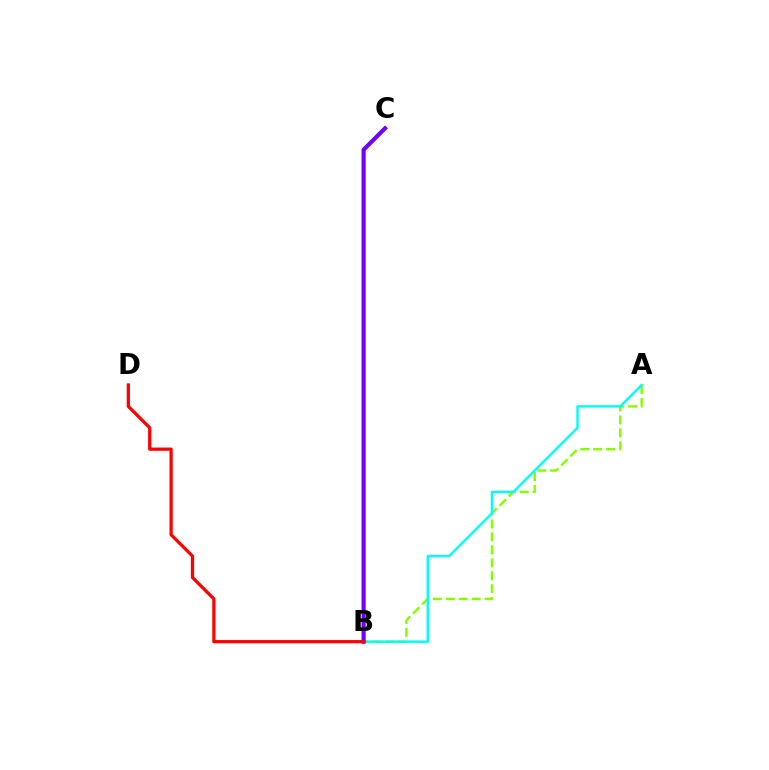{('A', 'B'): [{'color': '#84ff00', 'line_style': 'dashed', 'thickness': 1.76}, {'color': '#00fff6', 'line_style': 'solid', 'thickness': 1.76}], ('B', 'C'): [{'color': '#7200ff', 'line_style': 'solid', 'thickness': 2.98}], ('B', 'D'): [{'color': '#ff0000', 'line_style': 'solid', 'thickness': 2.35}]}